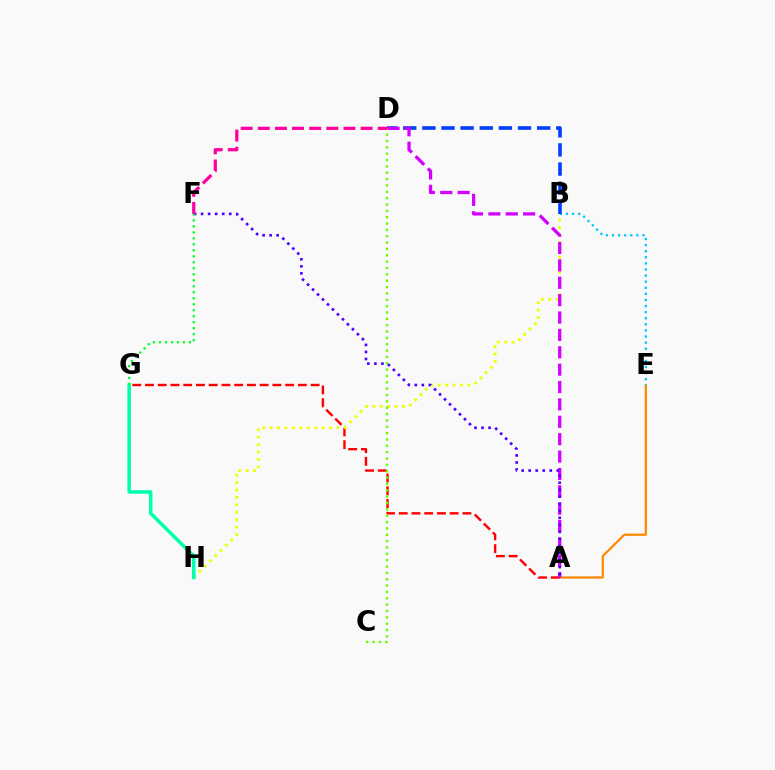{('A', 'E'): [{'color': '#ff8800', 'line_style': 'solid', 'thickness': 1.61}], ('A', 'G'): [{'color': '#ff0000', 'line_style': 'dashed', 'thickness': 1.73}], ('B', 'H'): [{'color': '#eeff00', 'line_style': 'dotted', 'thickness': 2.02}], ('G', 'H'): [{'color': '#00ffaf', 'line_style': 'solid', 'thickness': 2.54}], ('B', 'E'): [{'color': '#00c7ff', 'line_style': 'dotted', 'thickness': 1.66}], ('B', 'D'): [{'color': '#003fff', 'line_style': 'dashed', 'thickness': 2.6}], ('A', 'D'): [{'color': '#d600ff', 'line_style': 'dashed', 'thickness': 2.36}], ('A', 'F'): [{'color': '#4f00ff', 'line_style': 'dotted', 'thickness': 1.91}], ('F', 'G'): [{'color': '#00ff27', 'line_style': 'dotted', 'thickness': 1.63}], ('C', 'D'): [{'color': '#66ff00', 'line_style': 'dotted', 'thickness': 1.73}], ('D', 'F'): [{'color': '#ff00a0', 'line_style': 'dashed', 'thickness': 2.33}]}